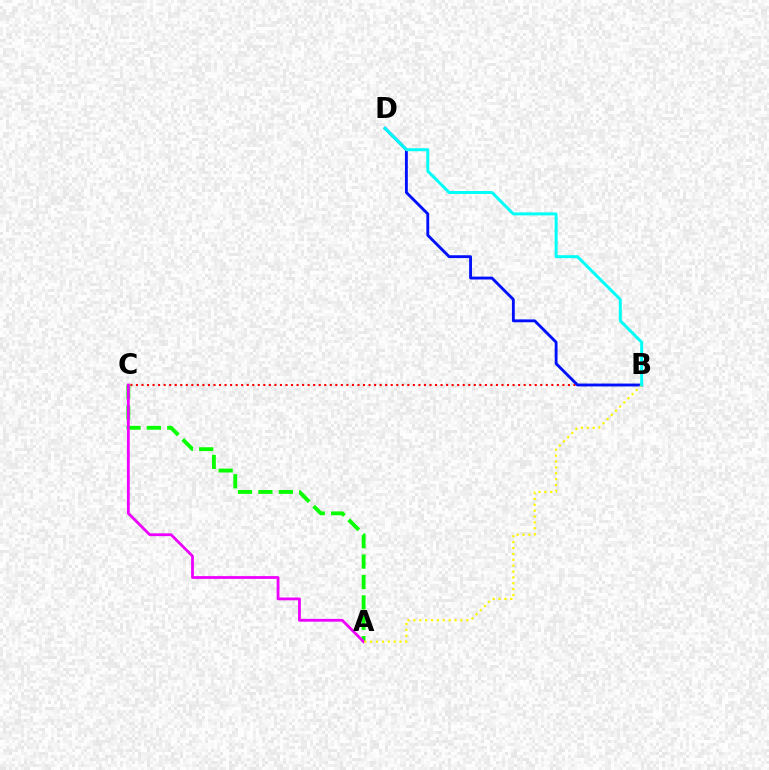{('B', 'C'): [{'color': '#ff0000', 'line_style': 'dotted', 'thickness': 1.5}], ('B', 'D'): [{'color': '#0010ff', 'line_style': 'solid', 'thickness': 2.06}, {'color': '#00fff6', 'line_style': 'solid', 'thickness': 2.14}], ('A', 'C'): [{'color': '#08ff00', 'line_style': 'dashed', 'thickness': 2.77}, {'color': '#ee00ff', 'line_style': 'solid', 'thickness': 2.01}], ('A', 'B'): [{'color': '#fcf500', 'line_style': 'dotted', 'thickness': 1.6}]}